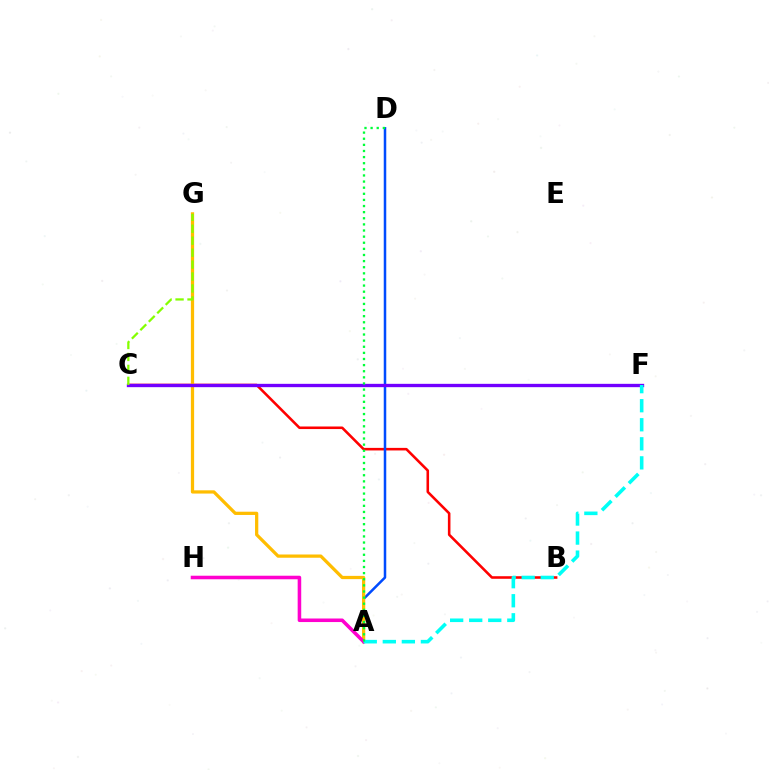{('B', 'C'): [{'color': '#ff0000', 'line_style': 'solid', 'thickness': 1.85}], ('A', 'D'): [{'color': '#004bff', 'line_style': 'solid', 'thickness': 1.81}, {'color': '#00ff39', 'line_style': 'dotted', 'thickness': 1.66}], ('A', 'G'): [{'color': '#ffbd00', 'line_style': 'solid', 'thickness': 2.34}], ('C', 'F'): [{'color': '#7200ff', 'line_style': 'solid', 'thickness': 2.4}], ('C', 'G'): [{'color': '#84ff00', 'line_style': 'dashed', 'thickness': 1.62}], ('A', 'H'): [{'color': '#ff00cf', 'line_style': 'solid', 'thickness': 2.56}], ('A', 'F'): [{'color': '#00fff6', 'line_style': 'dashed', 'thickness': 2.59}]}